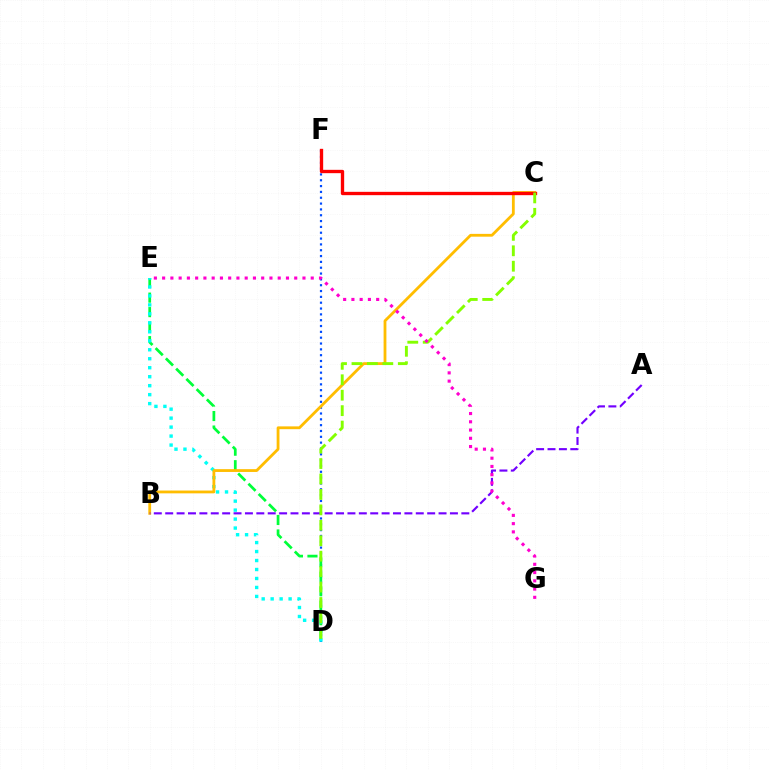{('D', 'F'): [{'color': '#004bff', 'line_style': 'dotted', 'thickness': 1.58}], ('D', 'E'): [{'color': '#00ff39', 'line_style': 'dashed', 'thickness': 1.97}, {'color': '#00fff6', 'line_style': 'dotted', 'thickness': 2.44}], ('B', 'C'): [{'color': '#ffbd00', 'line_style': 'solid', 'thickness': 2.02}], ('A', 'B'): [{'color': '#7200ff', 'line_style': 'dashed', 'thickness': 1.55}], ('C', 'F'): [{'color': '#ff0000', 'line_style': 'solid', 'thickness': 2.4}], ('C', 'D'): [{'color': '#84ff00', 'line_style': 'dashed', 'thickness': 2.1}], ('E', 'G'): [{'color': '#ff00cf', 'line_style': 'dotted', 'thickness': 2.24}]}